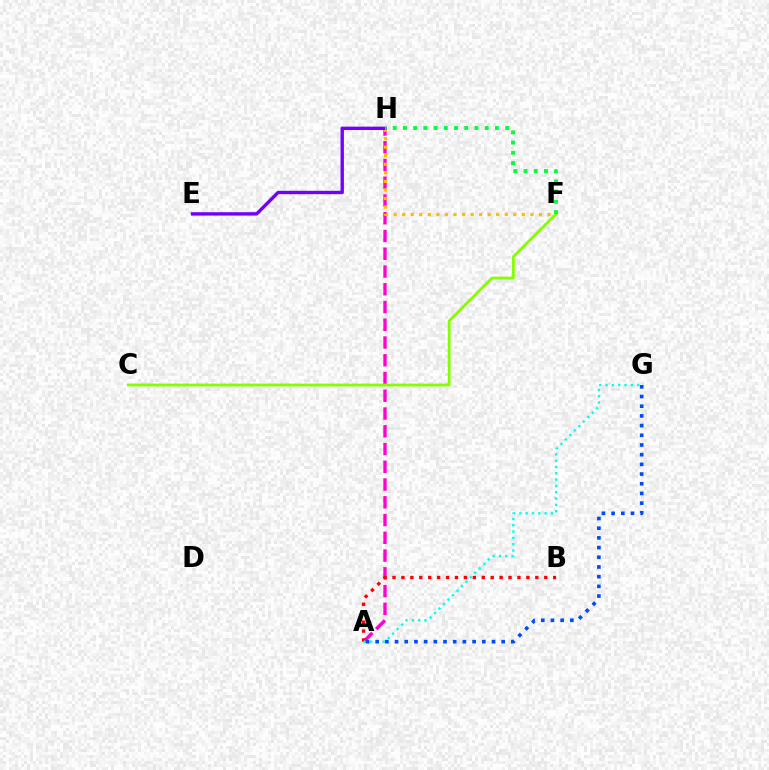{('A', 'H'): [{'color': '#ff00cf', 'line_style': 'dashed', 'thickness': 2.41}], ('F', 'H'): [{'color': '#ffbd00', 'line_style': 'dotted', 'thickness': 2.32}, {'color': '#00ff39', 'line_style': 'dotted', 'thickness': 2.78}], ('A', 'B'): [{'color': '#ff0000', 'line_style': 'dotted', 'thickness': 2.43}], ('A', 'G'): [{'color': '#00fff6', 'line_style': 'dotted', 'thickness': 1.72}, {'color': '#004bff', 'line_style': 'dotted', 'thickness': 2.63}], ('C', 'F'): [{'color': '#84ff00', 'line_style': 'solid', 'thickness': 2.02}], ('E', 'H'): [{'color': '#7200ff', 'line_style': 'solid', 'thickness': 2.42}]}